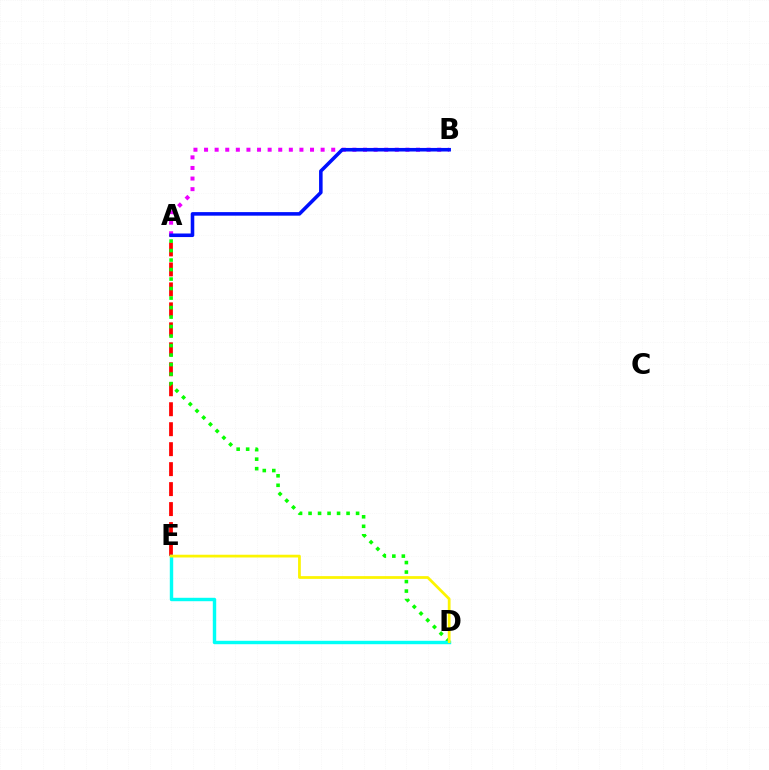{('A', 'E'): [{'color': '#ff0000', 'line_style': 'dashed', 'thickness': 2.71}], ('A', 'D'): [{'color': '#08ff00', 'line_style': 'dotted', 'thickness': 2.58}], ('A', 'B'): [{'color': '#ee00ff', 'line_style': 'dotted', 'thickness': 2.88}, {'color': '#0010ff', 'line_style': 'solid', 'thickness': 2.56}], ('D', 'E'): [{'color': '#00fff6', 'line_style': 'solid', 'thickness': 2.46}, {'color': '#fcf500', 'line_style': 'solid', 'thickness': 1.98}]}